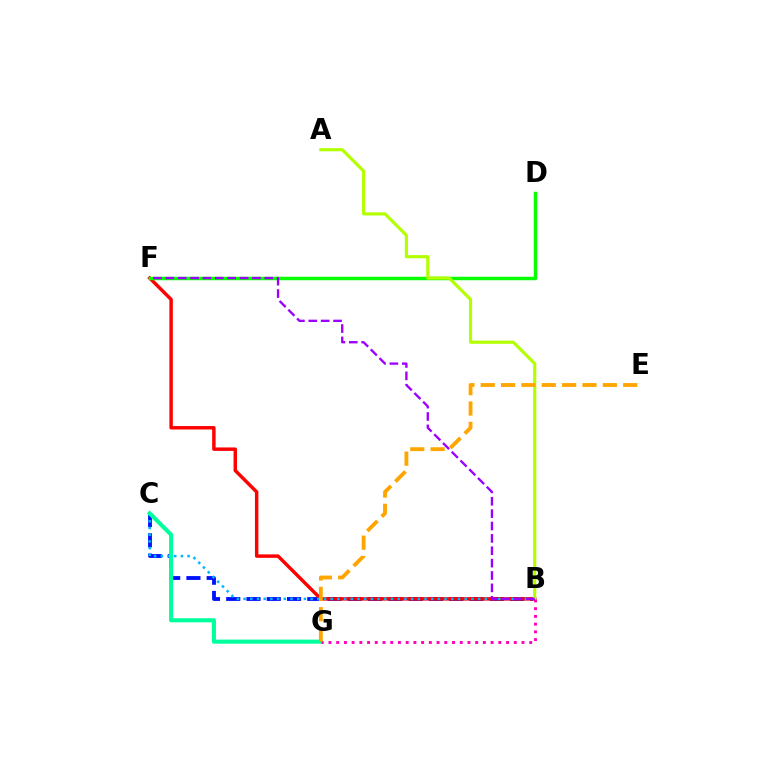{('B', 'C'): [{'color': '#0010ff', 'line_style': 'dashed', 'thickness': 2.75}, {'color': '#00b5ff', 'line_style': 'dotted', 'thickness': 1.82}], ('B', 'F'): [{'color': '#ff0000', 'line_style': 'solid', 'thickness': 2.48}, {'color': '#9b00ff', 'line_style': 'dashed', 'thickness': 1.68}], ('D', 'F'): [{'color': '#08ff00', 'line_style': 'solid', 'thickness': 2.5}], ('C', 'G'): [{'color': '#00ff9d', 'line_style': 'solid', 'thickness': 2.96}], ('A', 'B'): [{'color': '#b3ff00', 'line_style': 'solid', 'thickness': 2.26}], ('B', 'G'): [{'color': '#ff00bd', 'line_style': 'dotted', 'thickness': 2.1}], ('E', 'G'): [{'color': '#ffa500', 'line_style': 'dashed', 'thickness': 2.76}]}